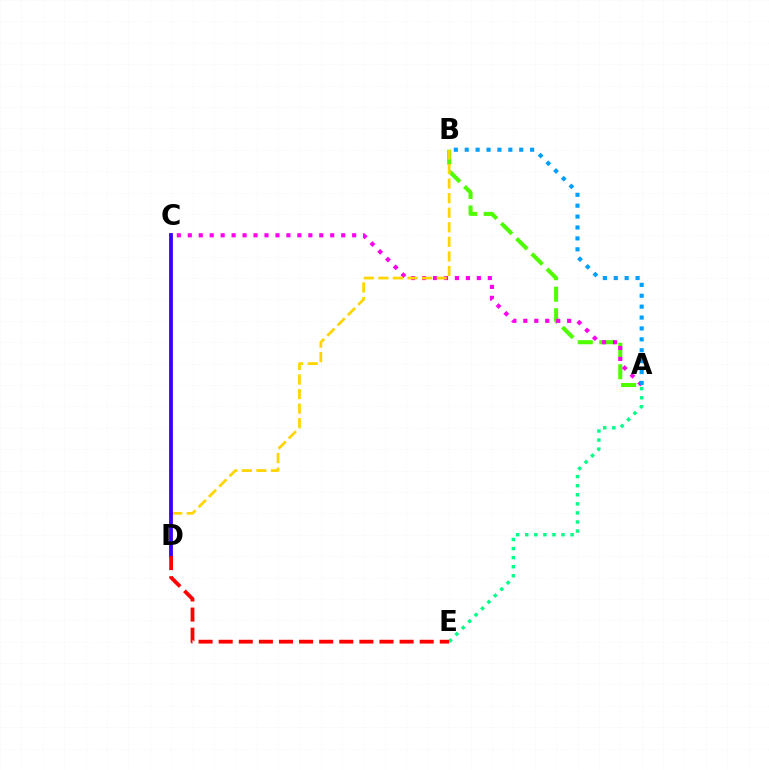{('A', 'B'): [{'color': '#4fff00', 'line_style': 'dashed', 'thickness': 2.93}, {'color': '#009eff', 'line_style': 'dotted', 'thickness': 2.96}], ('A', 'C'): [{'color': '#ff00ed', 'line_style': 'dotted', 'thickness': 2.98}], ('A', 'E'): [{'color': '#00ff86', 'line_style': 'dotted', 'thickness': 2.47}], ('B', 'D'): [{'color': '#ffd500', 'line_style': 'dashed', 'thickness': 1.98}], ('C', 'D'): [{'color': '#3700ff', 'line_style': 'solid', 'thickness': 2.74}], ('D', 'E'): [{'color': '#ff0000', 'line_style': 'dashed', 'thickness': 2.73}]}